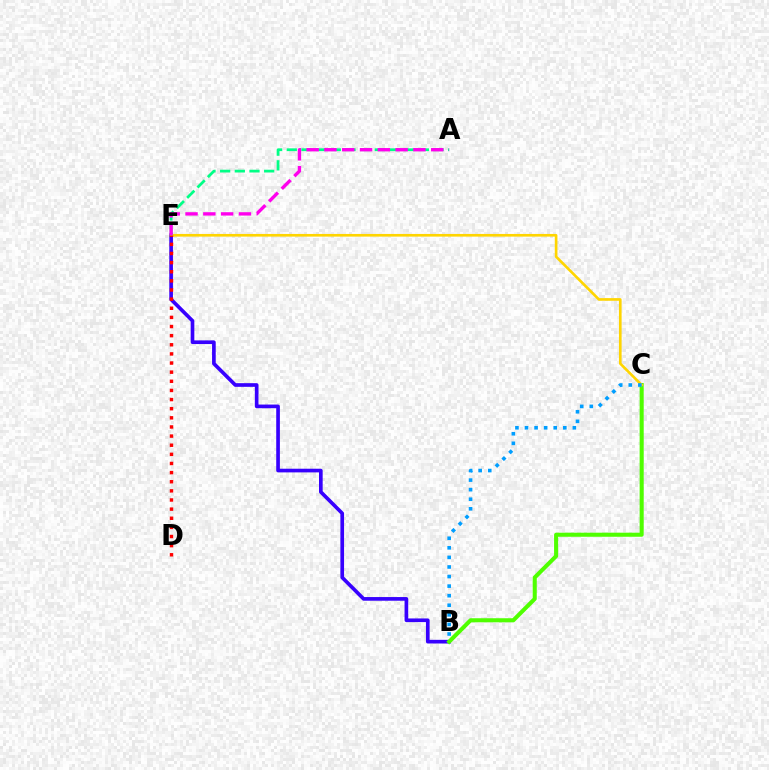{('B', 'E'): [{'color': '#3700ff', 'line_style': 'solid', 'thickness': 2.64}], ('B', 'C'): [{'color': '#4fff00', 'line_style': 'solid', 'thickness': 2.93}, {'color': '#009eff', 'line_style': 'dotted', 'thickness': 2.6}], ('C', 'E'): [{'color': '#ffd500', 'line_style': 'solid', 'thickness': 1.91}], ('D', 'E'): [{'color': '#ff0000', 'line_style': 'dotted', 'thickness': 2.48}], ('A', 'E'): [{'color': '#00ff86', 'line_style': 'dashed', 'thickness': 1.99}, {'color': '#ff00ed', 'line_style': 'dashed', 'thickness': 2.42}]}